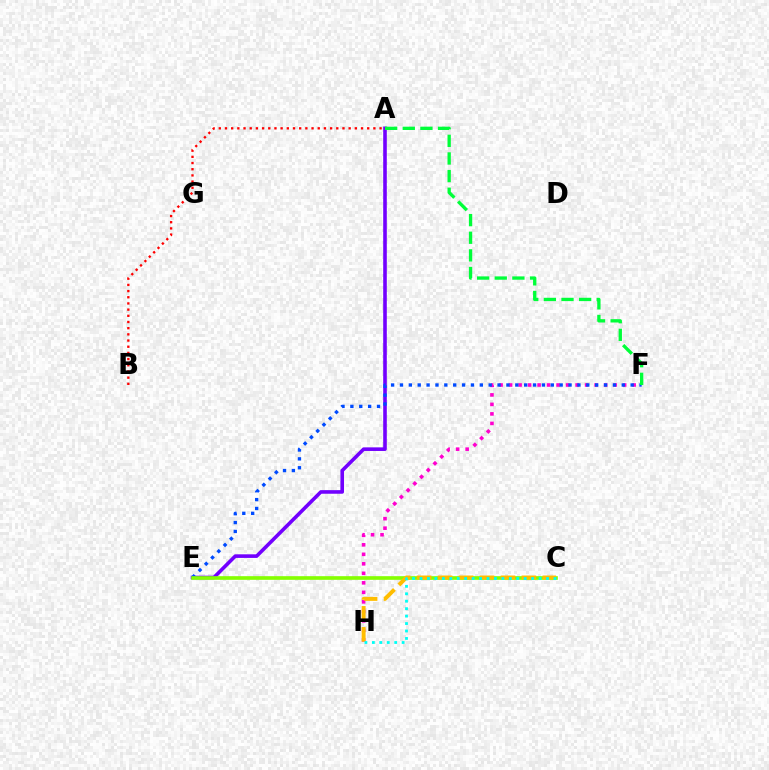{('A', 'B'): [{'color': '#ff0000', 'line_style': 'dotted', 'thickness': 1.68}], ('A', 'E'): [{'color': '#7200ff', 'line_style': 'solid', 'thickness': 2.59}], ('F', 'H'): [{'color': '#ff00cf', 'line_style': 'dotted', 'thickness': 2.58}], ('E', 'F'): [{'color': '#004bff', 'line_style': 'dotted', 'thickness': 2.41}], ('C', 'E'): [{'color': '#84ff00', 'line_style': 'solid', 'thickness': 2.63}], ('C', 'H'): [{'color': '#ffbd00', 'line_style': 'dashed', 'thickness': 2.85}, {'color': '#00fff6', 'line_style': 'dotted', 'thickness': 2.02}], ('A', 'F'): [{'color': '#00ff39', 'line_style': 'dashed', 'thickness': 2.39}]}